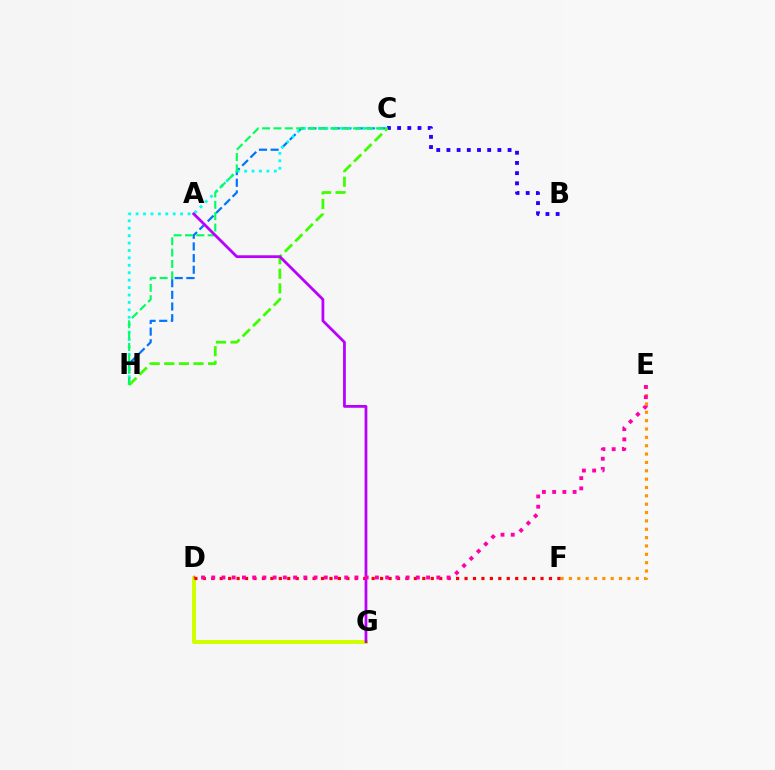{('C', 'H'): [{'color': '#0074ff', 'line_style': 'dashed', 'thickness': 1.58}, {'color': '#00fff6', 'line_style': 'dotted', 'thickness': 2.02}, {'color': '#3dff00', 'line_style': 'dashed', 'thickness': 1.98}, {'color': '#00ff5c', 'line_style': 'dashed', 'thickness': 1.54}], ('B', 'C'): [{'color': '#2500ff', 'line_style': 'dotted', 'thickness': 2.77}], ('E', 'F'): [{'color': '#ff9400', 'line_style': 'dotted', 'thickness': 2.27}], ('D', 'G'): [{'color': '#d1ff00', 'line_style': 'solid', 'thickness': 2.87}], ('D', 'F'): [{'color': '#ff0000', 'line_style': 'dotted', 'thickness': 2.29}], ('A', 'G'): [{'color': '#b900ff', 'line_style': 'solid', 'thickness': 1.99}], ('D', 'E'): [{'color': '#ff00ac', 'line_style': 'dotted', 'thickness': 2.78}]}